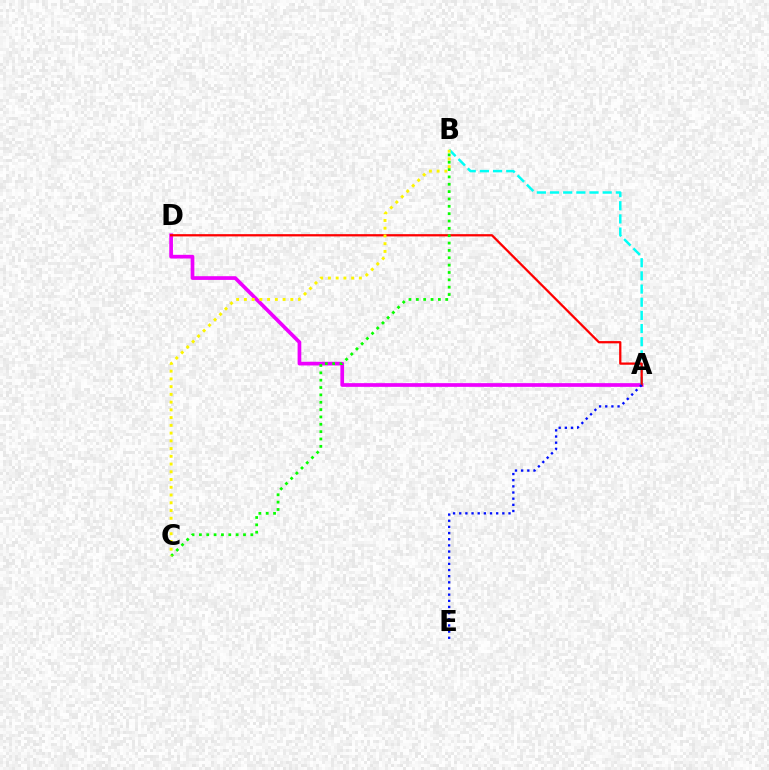{('A', 'D'): [{'color': '#ee00ff', 'line_style': 'solid', 'thickness': 2.67}, {'color': '#ff0000', 'line_style': 'solid', 'thickness': 1.63}], ('A', 'B'): [{'color': '#00fff6', 'line_style': 'dashed', 'thickness': 1.79}], ('A', 'E'): [{'color': '#0010ff', 'line_style': 'dotted', 'thickness': 1.67}], ('B', 'C'): [{'color': '#08ff00', 'line_style': 'dotted', 'thickness': 2.0}, {'color': '#fcf500', 'line_style': 'dotted', 'thickness': 2.1}]}